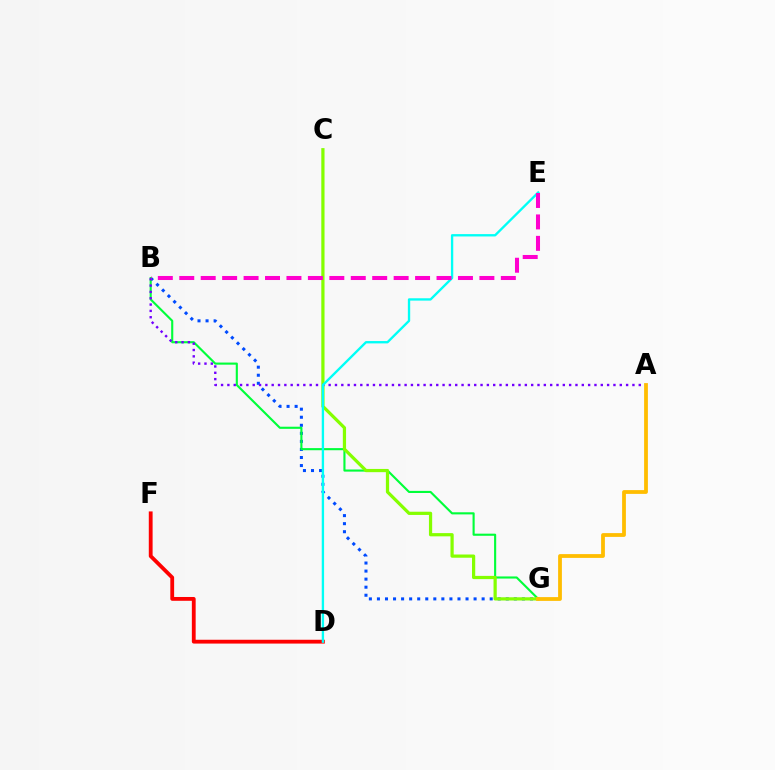{('B', 'G'): [{'color': '#004bff', 'line_style': 'dotted', 'thickness': 2.19}, {'color': '#00ff39', 'line_style': 'solid', 'thickness': 1.53}], ('D', 'F'): [{'color': '#ff0000', 'line_style': 'solid', 'thickness': 2.74}], ('C', 'G'): [{'color': '#84ff00', 'line_style': 'solid', 'thickness': 2.32}], ('A', 'B'): [{'color': '#7200ff', 'line_style': 'dotted', 'thickness': 1.72}], ('D', 'E'): [{'color': '#00fff6', 'line_style': 'solid', 'thickness': 1.69}], ('A', 'G'): [{'color': '#ffbd00', 'line_style': 'solid', 'thickness': 2.72}], ('B', 'E'): [{'color': '#ff00cf', 'line_style': 'dashed', 'thickness': 2.91}]}